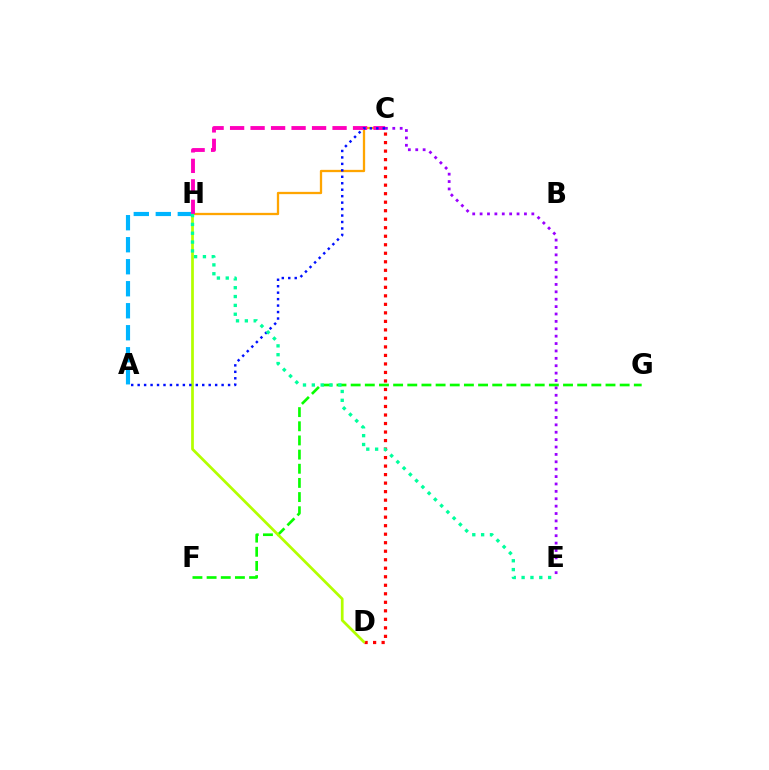{('C', 'H'): [{'color': '#ffa500', 'line_style': 'solid', 'thickness': 1.65}, {'color': '#ff00bd', 'line_style': 'dashed', 'thickness': 2.78}], ('C', 'D'): [{'color': '#ff0000', 'line_style': 'dotted', 'thickness': 2.31}], ('A', 'H'): [{'color': '#00b5ff', 'line_style': 'dashed', 'thickness': 2.99}], ('F', 'G'): [{'color': '#08ff00', 'line_style': 'dashed', 'thickness': 1.92}], ('D', 'H'): [{'color': '#b3ff00', 'line_style': 'solid', 'thickness': 1.97}], ('C', 'E'): [{'color': '#9b00ff', 'line_style': 'dotted', 'thickness': 2.01}], ('A', 'C'): [{'color': '#0010ff', 'line_style': 'dotted', 'thickness': 1.75}], ('E', 'H'): [{'color': '#00ff9d', 'line_style': 'dotted', 'thickness': 2.4}]}